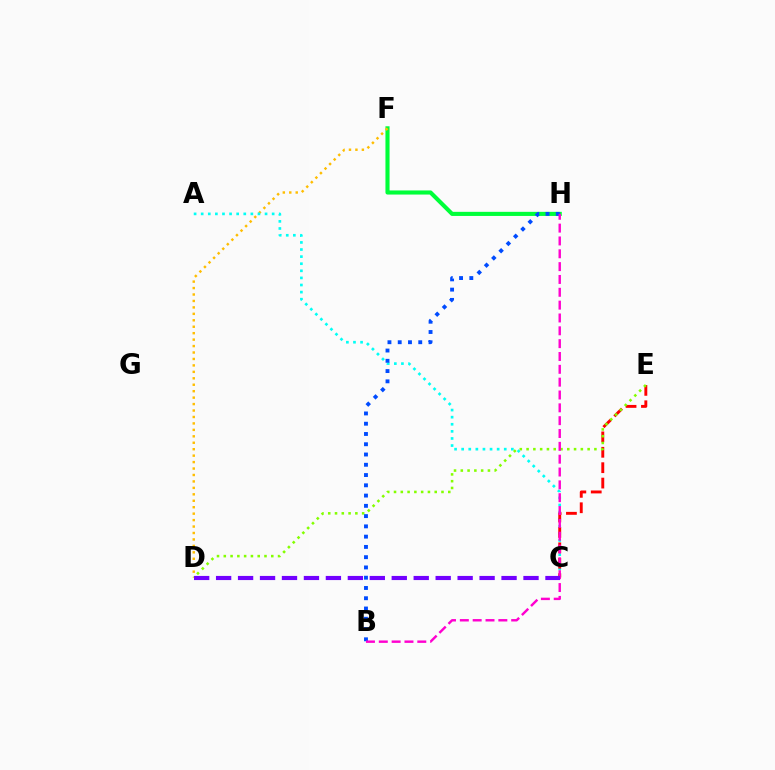{('F', 'H'): [{'color': '#00ff39', 'line_style': 'solid', 'thickness': 2.96}], ('D', 'F'): [{'color': '#ffbd00', 'line_style': 'dotted', 'thickness': 1.75}], ('A', 'C'): [{'color': '#00fff6', 'line_style': 'dotted', 'thickness': 1.93}], ('C', 'E'): [{'color': '#ff0000', 'line_style': 'dashed', 'thickness': 2.09}], ('D', 'E'): [{'color': '#84ff00', 'line_style': 'dotted', 'thickness': 1.84}], ('B', 'H'): [{'color': '#004bff', 'line_style': 'dotted', 'thickness': 2.79}, {'color': '#ff00cf', 'line_style': 'dashed', 'thickness': 1.74}], ('C', 'D'): [{'color': '#7200ff', 'line_style': 'dashed', 'thickness': 2.98}]}